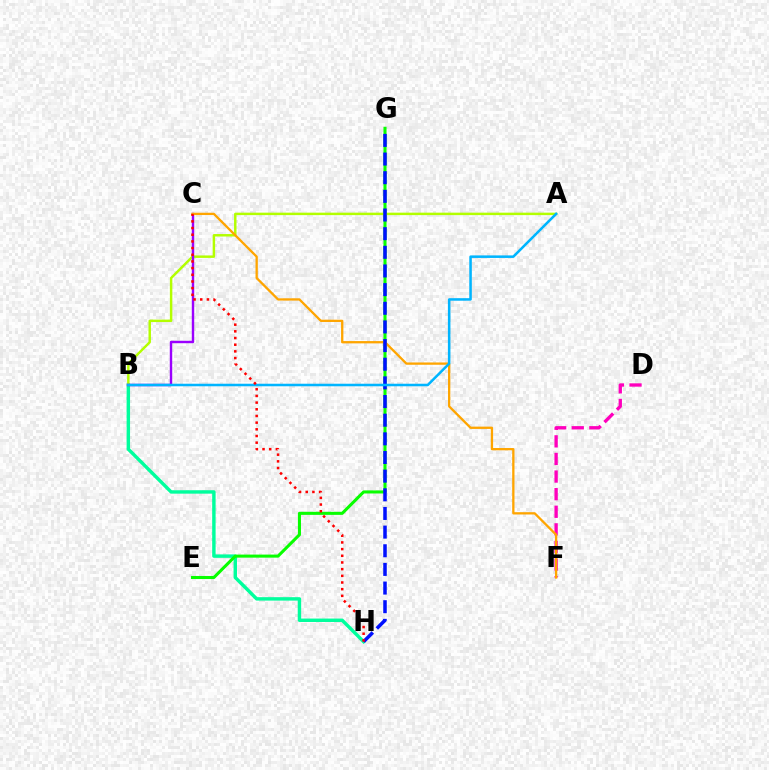{('B', 'H'): [{'color': '#00ff9d', 'line_style': 'solid', 'thickness': 2.47}], ('E', 'G'): [{'color': '#08ff00', 'line_style': 'solid', 'thickness': 2.2}], ('D', 'F'): [{'color': '#ff00bd', 'line_style': 'dashed', 'thickness': 2.39}], ('A', 'B'): [{'color': '#b3ff00', 'line_style': 'solid', 'thickness': 1.77}, {'color': '#00b5ff', 'line_style': 'solid', 'thickness': 1.83}], ('B', 'C'): [{'color': '#9b00ff', 'line_style': 'solid', 'thickness': 1.74}], ('C', 'F'): [{'color': '#ffa500', 'line_style': 'solid', 'thickness': 1.66}], ('G', 'H'): [{'color': '#0010ff', 'line_style': 'dashed', 'thickness': 2.53}], ('C', 'H'): [{'color': '#ff0000', 'line_style': 'dotted', 'thickness': 1.81}]}